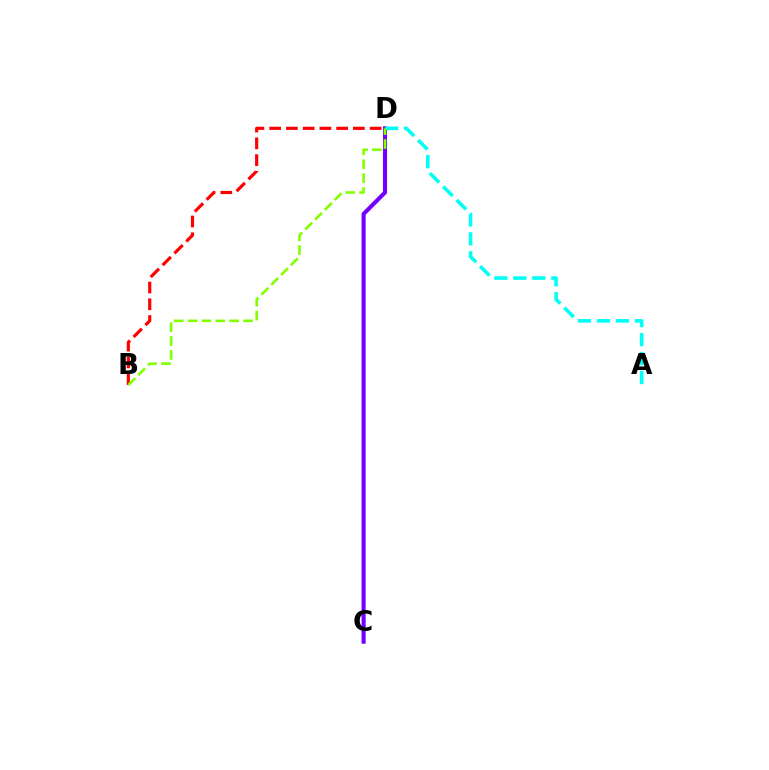{('C', 'D'): [{'color': '#7200ff', 'line_style': 'solid', 'thickness': 2.94}], ('A', 'D'): [{'color': '#00fff6', 'line_style': 'dashed', 'thickness': 2.58}], ('B', 'D'): [{'color': '#ff0000', 'line_style': 'dashed', 'thickness': 2.28}, {'color': '#84ff00', 'line_style': 'dashed', 'thickness': 1.89}]}